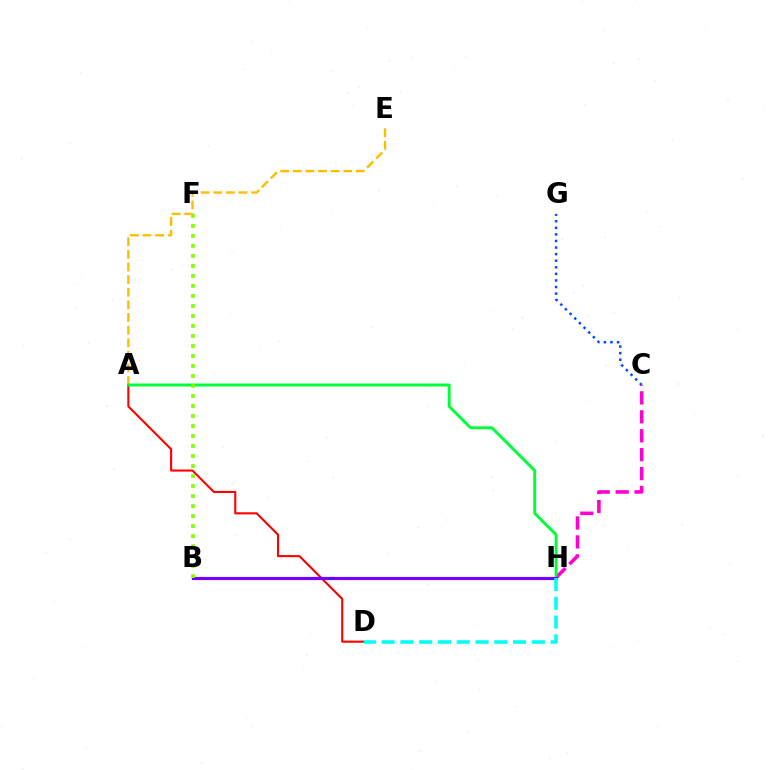{('A', 'D'): [{'color': '#ff0000', 'line_style': 'solid', 'thickness': 1.51}], ('C', 'G'): [{'color': '#004bff', 'line_style': 'dotted', 'thickness': 1.79}], ('C', 'H'): [{'color': '#ff00cf', 'line_style': 'dashed', 'thickness': 2.57}], ('A', 'E'): [{'color': '#ffbd00', 'line_style': 'dashed', 'thickness': 1.71}], ('A', 'H'): [{'color': '#00ff39', 'line_style': 'solid', 'thickness': 2.11}], ('B', 'H'): [{'color': '#7200ff', 'line_style': 'solid', 'thickness': 2.28}], ('D', 'H'): [{'color': '#00fff6', 'line_style': 'dashed', 'thickness': 2.55}], ('B', 'F'): [{'color': '#84ff00', 'line_style': 'dotted', 'thickness': 2.72}]}